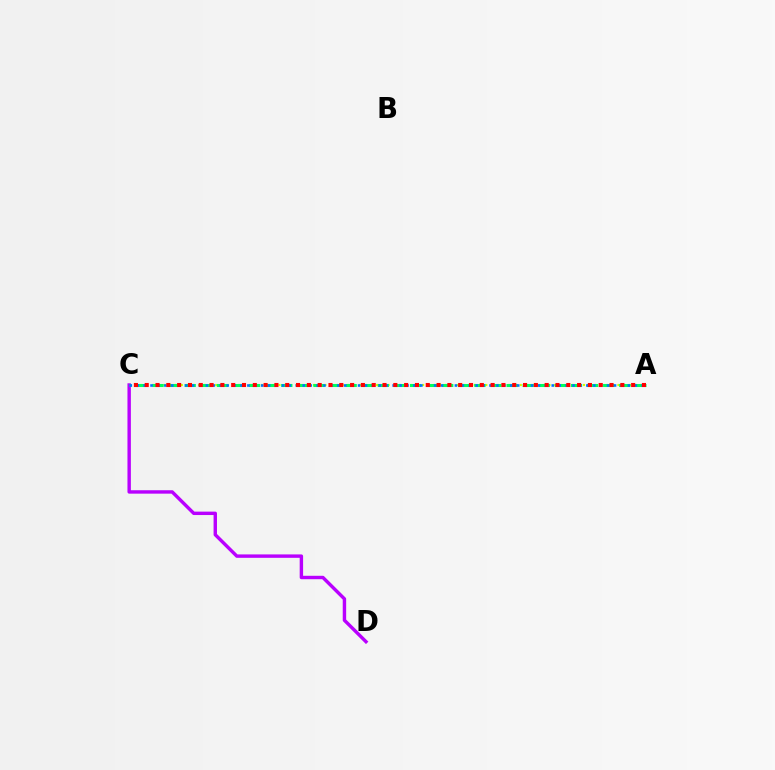{('A', 'C'): [{'color': '#d1ff00', 'line_style': 'dotted', 'thickness': 1.56}, {'color': '#00ff5c', 'line_style': 'dashed', 'thickness': 2.19}, {'color': '#0074ff', 'line_style': 'dotted', 'thickness': 1.88}, {'color': '#ff0000', 'line_style': 'dotted', 'thickness': 2.94}], ('C', 'D'): [{'color': '#b900ff', 'line_style': 'solid', 'thickness': 2.46}]}